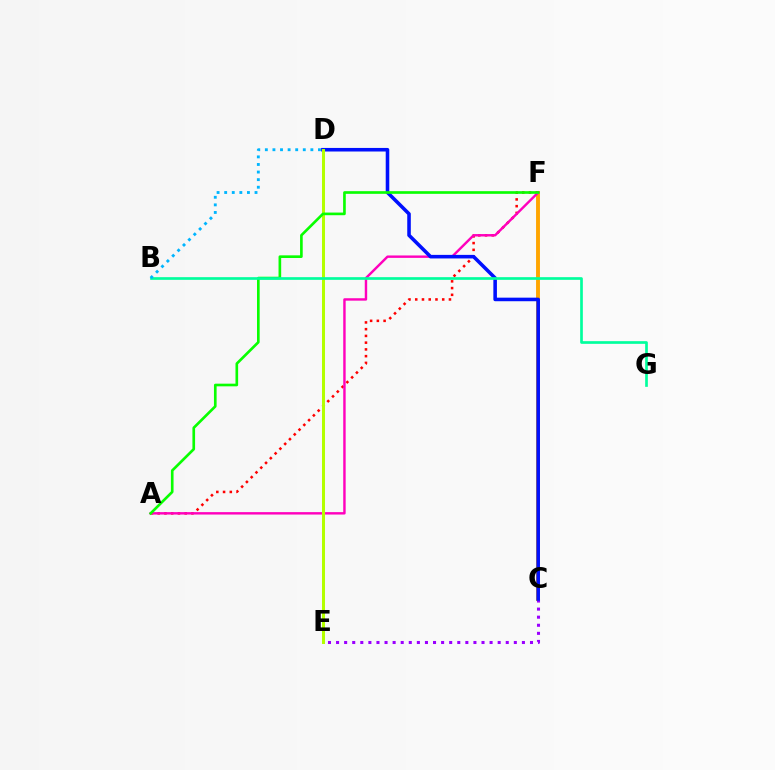{('C', 'F'): [{'color': '#ffa500', 'line_style': 'solid', 'thickness': 2.8}], ('C', 'E'): [{'color': '#9b00ff', 'line_style': 'dotted', 'thickness': 2.2}], ('A', 'F'): [{'color': '#ff0000', 'line_style': 'dotted', 'thickness': 1.83}, {'color': '#ff00bd', 'line_style': 'solid', 'thickness': 1.74}, {'color': '#08ff00', 'line_style': 'solid', 'thickness': 1.91}], ('C', 'D'): [{'color': '#0010ff', 'line_style': 'solid', 'thickness': 2.57}], ('D', 'E'): [{'color': '#b3ff00', 'line_style': 'solid', 'thickness': 2.17}], ('B', 'G'): [{'color': '#00ff9d', 'line_style': 'solid', 'thickness': 1.93}], ('B', 'D'): [{'color': '#00b5ff', 'line_style': 'dotted', 'thickness': 2.06}]}